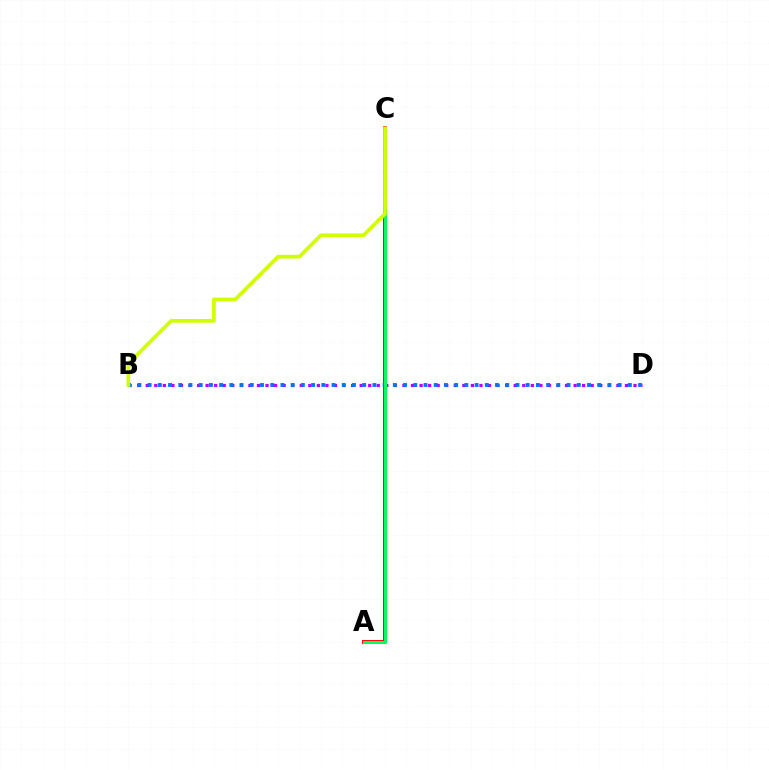{('A', 'C'): [{'color': '#ff0000', 'line_style': 'solid', 'thickness': 2.81}, {'color': '#00ff5c', 'line_style': 'solid', 'thickness': 2.14}], ('B', 'D'): [{'color': '#b900ff', 'line_style': 'dotted', 'thickness': 2.33}, {'color': '#0074ff', 'line_style': 'dotted', 'thickness': 2.78}], ('B', 'C'): [{'color': '#d1ff00', 'line_style': 'solid', 'thickness': 2.69}]}